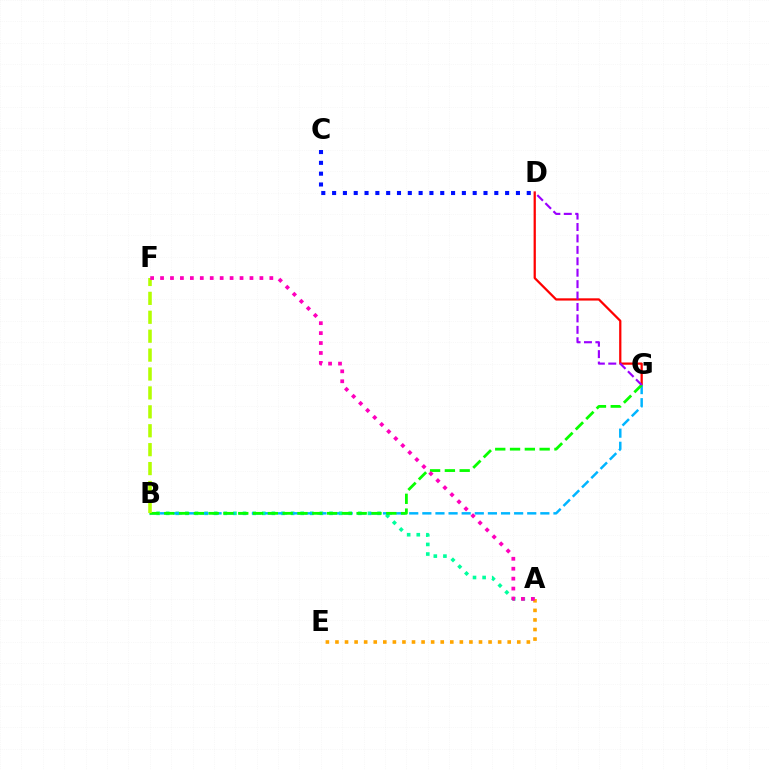{('D', 'G'): [{'color': '#ff0000', 'line_style': 'solid', 'thickness': 1.62}, {'color': '#9b00ff', 'line_style': 'dashed', 'thickness': 1.55}], ('A', 'B'): [{'color': '#00ff9d', 'line_style': 'dotted', 'thickness': 2.61}], ('B', 'G'): [{'color': '#00b5ff', 'line_style': 'dashed', 'thickness': 1.78}, {'color': '#08ff00', 'line_style': 'dashed', 'thickness': 2.01}], ('A', 'E'): [{'color': '#ffa500', 'line_style': 'dotted', 'thickness': 2.6}], ('B', 'F'): [{'color': '#b3ff00', 'line_style': 'dashed', 'thickness': 2.57}], ('A', 'F'): [{'color': '#ff00bd', 'line_style': 'dotted', 'thickness': 2.7}], ('C', 'D'): [{'color': '#0010ff', 'line_style': 'dotted', 'thickness': 2.94}]}